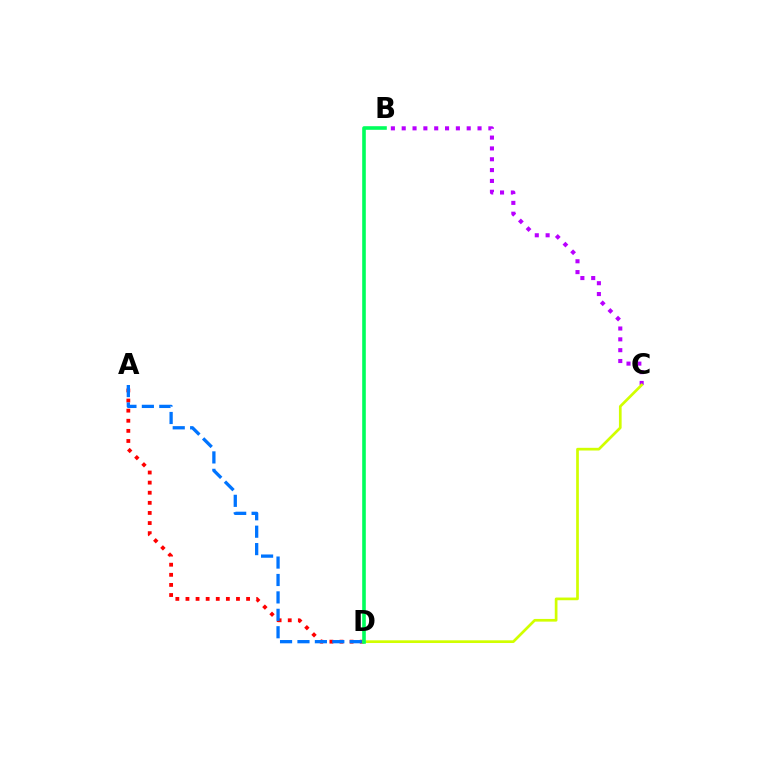{('A', 'D'): [{'color': '#ff0000', 'line_style': 'dotted', 'thickness': 2.75}, {'color': '#0074ff', 'line_style': 'dashed', 'thickness': 2.37}], ('B', 'C'): [{'color': '#b900ff', 'line_style': 'dotted', 'thickness': 2.94}], ('C', 'D'): [{'color': '#d1ff00', 'line_style': 'solid', 'thickness': 1.94}], ('B', 'D'): [{'color': '#00ff5c', 'line_style': 'solid', 'thickness': 2.6}]}